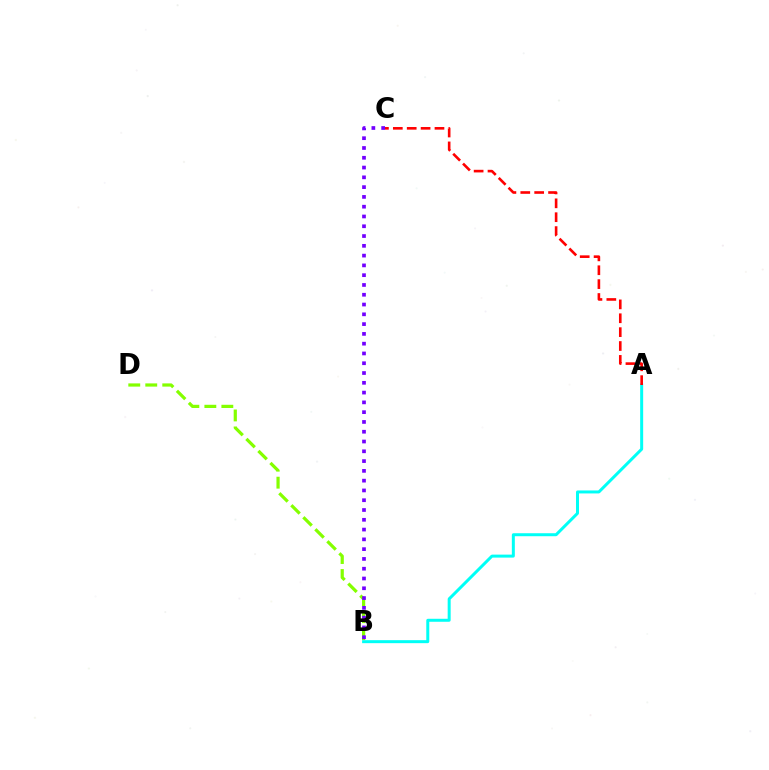{('A', 'B'): [{'color': '#00fff6', 'line_style': 'solid', 'thickness': 2.15}], ('A', 'C'): [{'color': '#ff0000', 'line_style': 'dashed', 'thickness': 1.89}], ('B', 'D'): [{'color': '#84ff00', 'line_style': 'dashed', 'thickness': 2.31}], ('B', 'C'): [{'color': '#7200ff', 'line_style': 'dotted', 'thickness': 2.66}]}